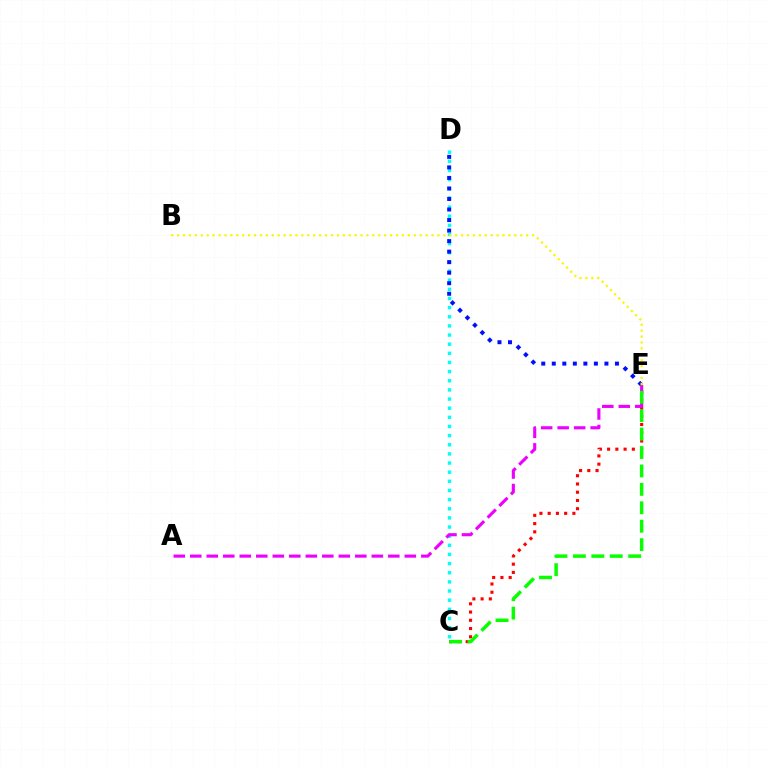{('C', 'D'): [{'color': '#00fff6', 'line_style': 'dotted', 'thickness': 2.48}], ('D', 'E'): [{'color': '#0010ff', 'line_style': 'dotted', 'thickness': 2.86}], ('C', 'E'): [{'color': '#ff0000', 'line_style': 'dotted', 'thickness': 2.24}, {'color': '#08ff00', 'line_style': 'dashed', 'thickness': 2.5}], ('A', 'E'): [{'color': '#ee00ff', 'line_style': 'dashed', 'thickness': 2.24}], ('B', 'E'): [{'color': '#fcf500', 'line_style': 'dotted', 'thickness': 1.61}]}